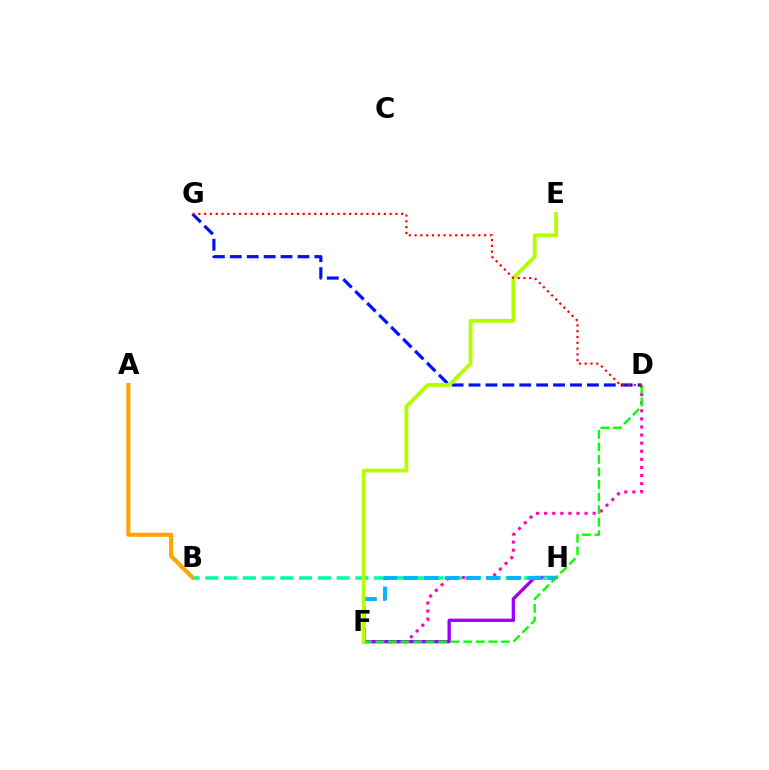{('D', 'F'): [{'color': '#ff00bd', 'line_style': 'dotted', 'thickness': 2.2}, {'color': '#08ff00', 'line_style': 'dashed', 'thickness': 1.7}], ('A', 'B'): [{'color': '#ffa500', 'line_style': 'solid', 'thickness': 2.93}], ('F', 'H'): [{'color': '#9b00ff', 'line_style': 'solid', 'thickness': 2.39}, {'color': '#00b5ff', 'line_style': 'dashed', 'thickness': 2.81}], ('B', 'H'): [{'color': '#00ff9d', 'line_style': 'dashed', 'thickness': 2.55}], ('D', 'G'): [{'color': '#0010ff', 'line_style': 'dashed', 'thickness': 2.3}, {'color': '#ff0000', 'line_style': 'dotted', 'thickness': 1.57}], ('E', 'F'): [{'color': '#b3ff00', 'line_style': 'solid', 'thickness': 2.74}]}